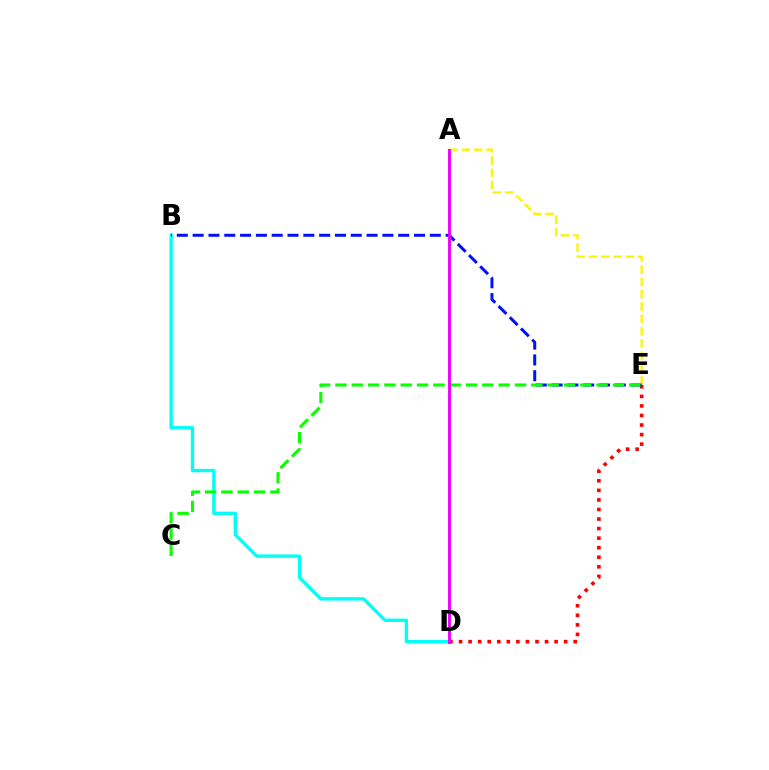{('B', 'D'): [{'color': '#00fff6', 'line_style': 'solid', 'thickness': 2.41}], ('A', 'E'): [{'color': '#fcf500', 'line_style': 'dashed', 'thickness': 1.67}], ('D', 'E'): [{'color': '#ff0000', 'line_style': 'dotted', 'thickness': 2.6}], ('B', 'E'): [{'color': '#0010ff', 'line_style': 'dashed', 'thickness': 2.15}], ('C', 'E'): [{'color': '#08ff00', 'line_style': 'dashed', 'thickness': 2.22}], ('A', 'D'): [{'color': '#ee00ff', 'line_style': 'solid', 'thickness': 2.11}]}